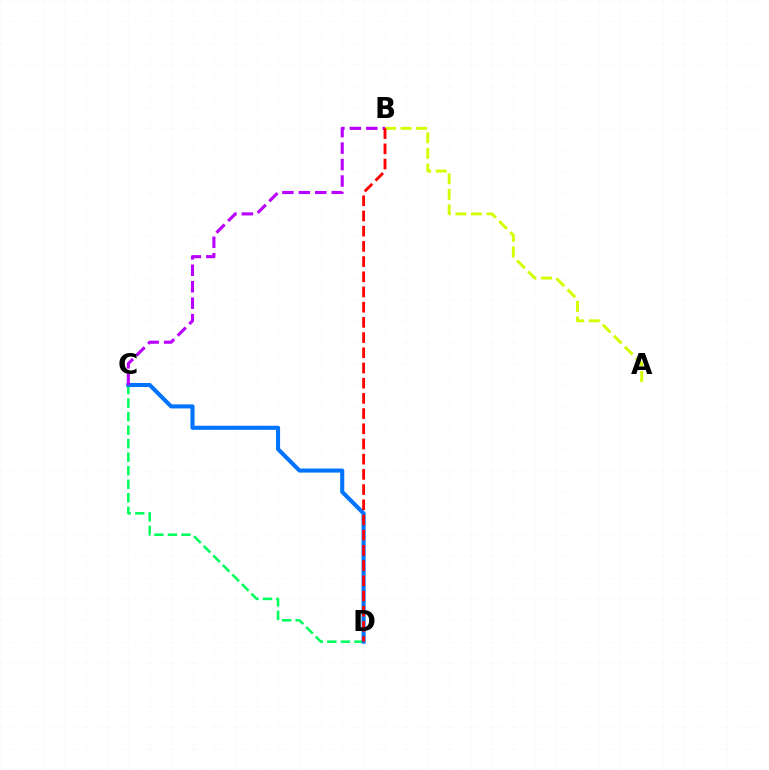{('C', 'D'): [{'color': '#00ff5c', 'line_style': 'dashed', 'thickness': 1.84}, {'color': '#0074ff', 'line_style': 'solid', 'thickness': 2.93}], ('A', 'B'): [{'color': '#d1ff00', 'line_style': 'dashed', 'thickness': 2.12}], ('B', 'C'): [{'color': '#b900ff', 'line_style': 'dashed', 'thickness': 2.24}], ('B', 'D'): [{'color': '#ff0000', 'line_style': 'dashed', 'thickness': 2.06}]}